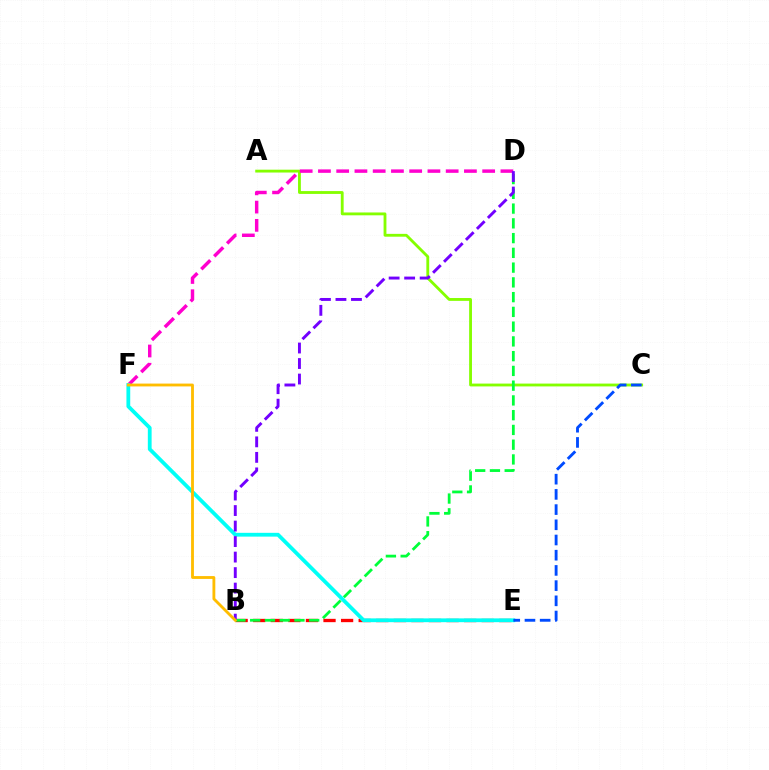{('A', 'C'): [{'color': '#84ff00', 'line_style': 'solid', 'thickness': 2.04}], ('B', 'E'): [{'color': '#ff0000', 'line_style': 'dashed', 'thickness': 2.39}], ('D', 'F'): [{'color': '#ff00cf', 'line_style': 'dashed', 'thickness': 2.48}], ('B', 'D'): [{'color': '#00ff39', 'line_style': 'dashed', 'thickness': 2.0}, {'color': '#7200ff', 'line_style': 'dashed', 'thickness': 2.11}], ('E', 'F'): [{'color': '#00fff6', 'line_style': 'solid', 'thickness': 2.73}], ('C', 'E'): [{'color': '#004bff', 'line_style': 'dashed', 'thickness': 2.07}], ('B', 'F'): [{'color': '#ffbd00', 'line_style': 'solid', 'thickness': 2.04}]}